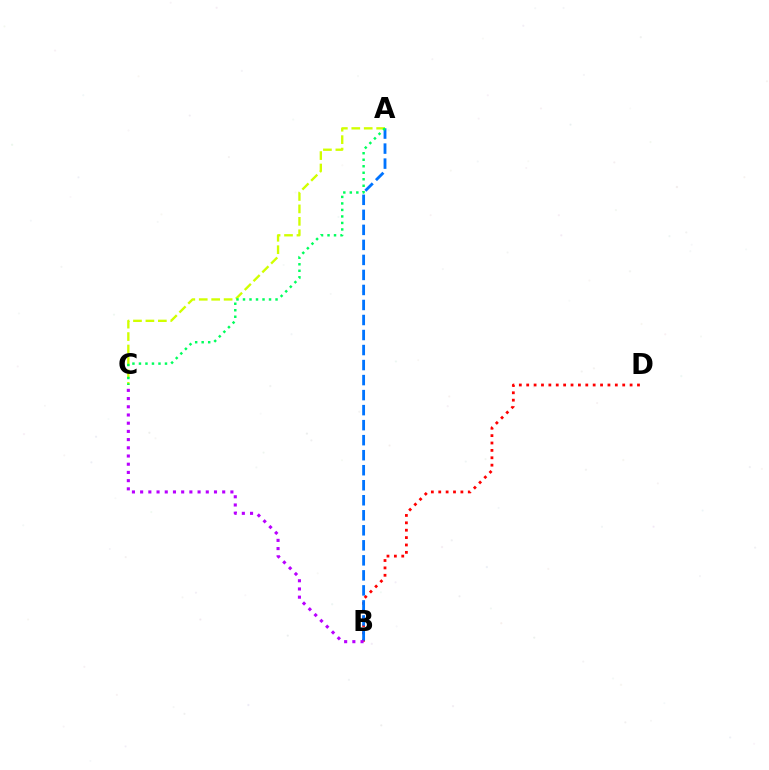{('A', 'C'): [{'color': '#d1ff00', 'line_style': 'dashed', 'thickness': 1.69}, {'color': '#00ff5c', 'line_style': 'dotted', 'thickness': 1.77}], ('B', 'D'): [{'color': '#ff0000', 'line_style': 'dotted', 'thickness': 2.01}], ('A', 'B'): [{'color': '#0074ff', 'line_style': 'dashed', 'thickness': 2.04}], ('B', 'C'): [{'color': '#b900ff', 'line_style': 'dotted', 'thickness': 2.23}]}